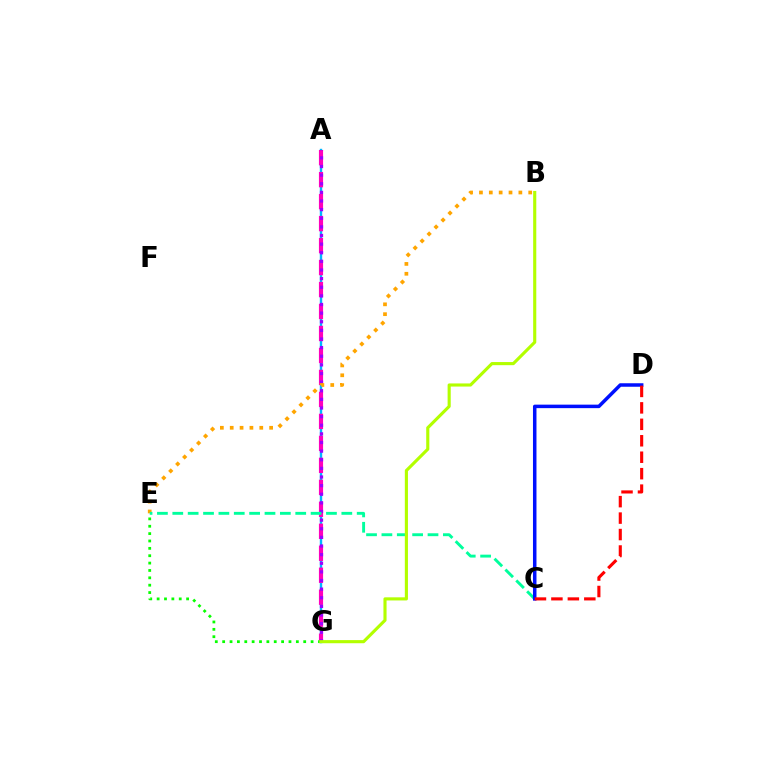{('A', 'G'): [{'color': '#00b5ff', 'line_style': 'solid', 'thickness': 1.73}, {'color': '#ff00bd', 'line_style': 'dashed', 'thickness': 2.99}, {'color': '#9b00ff', 'line_style': 'dotted', 'thickness': 2.34}], ('E', 'G'): [{'color': '#08ff00', 'line_style': 'dotted', 'thickness': 2.0}], ('B', 'E'): [{'color': '#ffa500', 'line_style': 'dotted', 'thickness': 2.68}], ('C', 'E'): [{'color': '#00ff9d', 'line_style': 'dashed', 'thickness': 2.09}], ('B', 'G'): [{'color': '#b3ff00', 'line_style': 'solid', 'thickness': 2.25}], ('C', 'D'): [{'color': '#0010ff', 'line_style': 'solid', 'thickness': 2.52}, {'color': '#ff0000', 'line_style': 'dashed', 'thickness': 2.24}]}